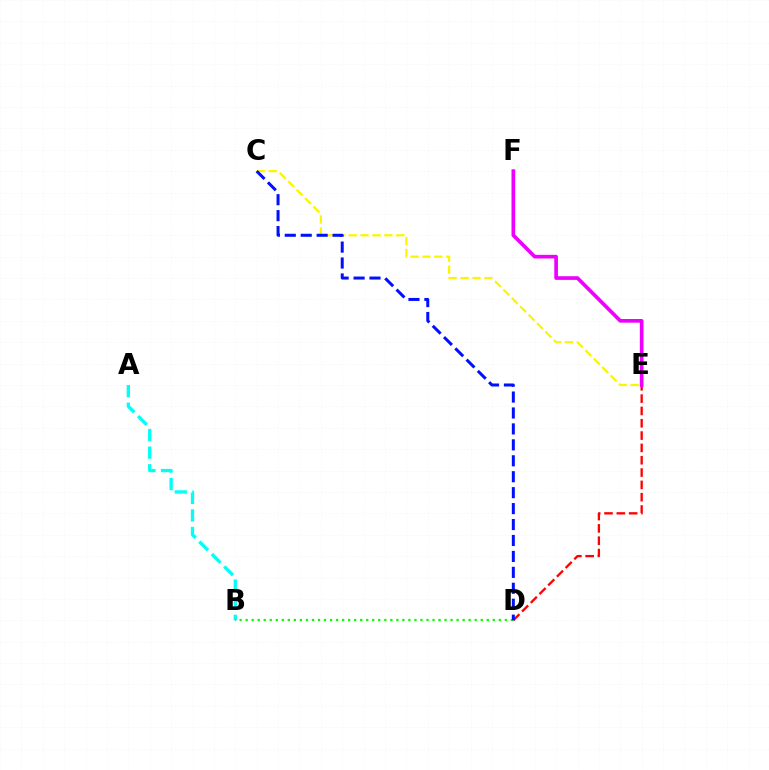{('C', 'E'): [{'color': '#fcf500', 'line_style': 'dashed', 'thickness': 1.62}], ('A', 'B'): [{'color': '#00fff6', 'line_style': 'dashed', 'thickness': 2.39}], ('D', 'E'): [{'color': '#ff0000', 'line_style': 'dashed', 'thickness': 1.67}], ('B', 'D'): [{'color': '#08ff00', 'line_style': 'dotted', 'thickness': 1.64}], ('C', 'D'): [{'color': '#0010ff', 'line_style': 'dashed', 'thickness': 2.17}], ('E', 'F'): [{'color': '#ee00ff', 'line_style': 'solid', 'thickness': 2.64}]}